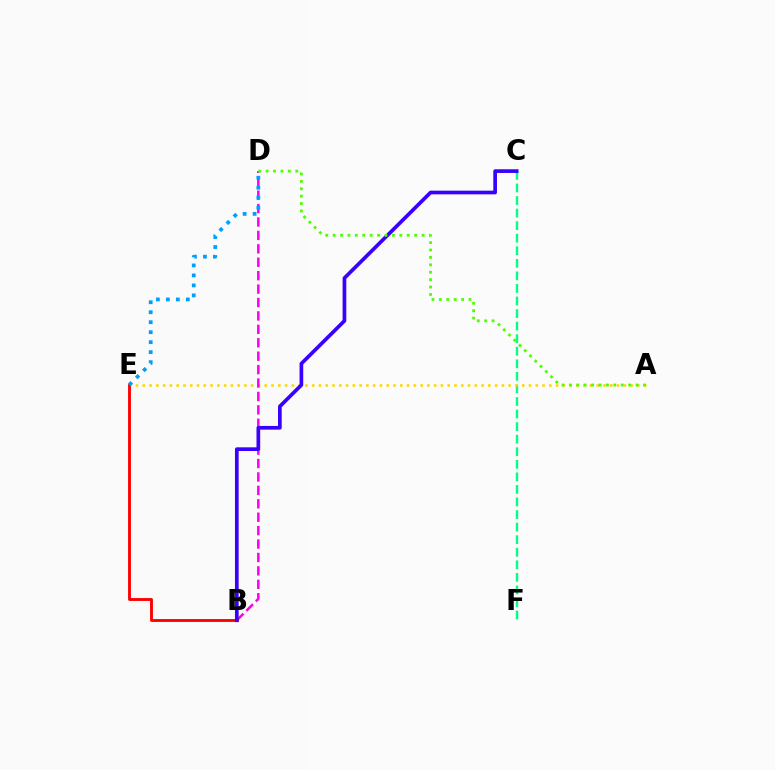{('C', 'F'): [{'color': '#00ff86', 'line_style': 'dashed', 'thickness': 1.71}], ('A', 'E'): [{'color': '#ffd500', 'line_style': 'dotted', 'thickness': 1.84}], ('B', 'D'): [{'color': '#ff00ed', 'line_style': 'dashed', 'thickness': 1.82}], ('B', 'E'): [{'color': '#ff0000', 'line_style': 'solid', 'thickness': 2.07}], ('D', 'E'): [{'color': '#009eff', 'line_style': 'dotted', 'thickness': 2.71}], ('B', 'C'): [{'color': '#3700ff', 'line_style': 'solid', 'thickness': 2.66}], ('A', 'D'): [{'color': '#4fff00', 'line_style': 'dotted', 'thickness': 2.01}]}